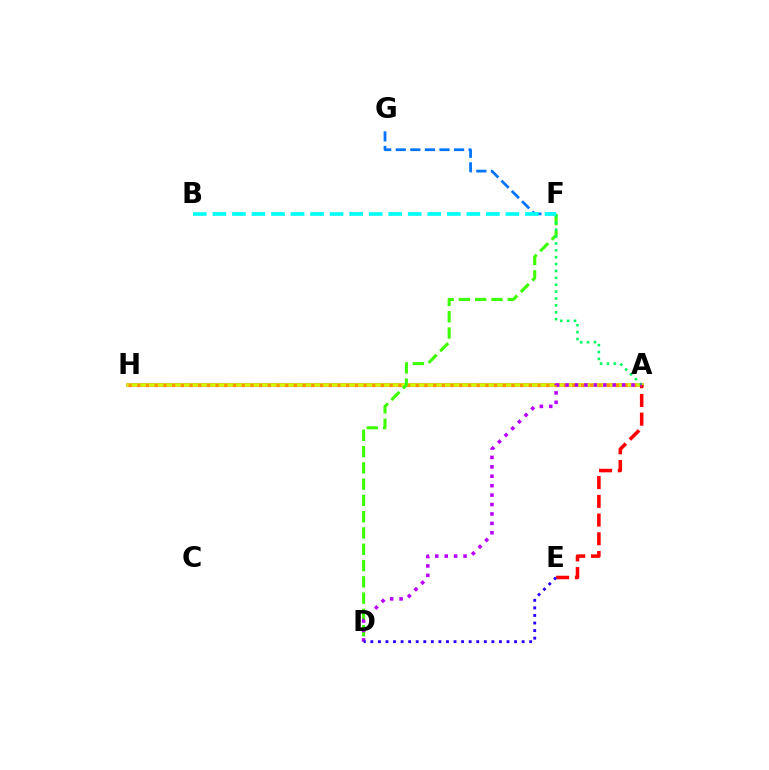{('F', 'G'): [{'color': '#0074ff', 'line_style': 'dashed', 'thickness': 1.98}], ('A', 'H'): [{'color': '#ff00ac', 'line_style': 'solid', 'thickness': 2.56}, {'color': '#d1ff00', 'line_style': 'solid', 'thickness': 2.57}, {'color': '#ff9400', 'line_style': 'dotted', 'thickness': 2.36}], ('D', 'F'): [{'color': '#3dff00', 'line_style': 'dashed', 'thickness': 2.21}], ('A', 'F'): [{'color': '#00ff5c', 'line_style': 'dotted', 'thickness': 1.87}], ('B', 'F'): [{'color': '#00fff6', 'line_style': 'dashed', 'thickness': 2.65}], ('A', 'E'): [{'color': '#ff0000', 'line_style': 'dashed', 'thickness': 2.55}], ('A', 'D'): [{'color': '#b900ff', 'line_style': 'dotted', 'thickness': 2.56}], ('D', 'E'): [{'color': '#2500ff', 'line_style': 'dotted', 'thickness': 2.06}]}